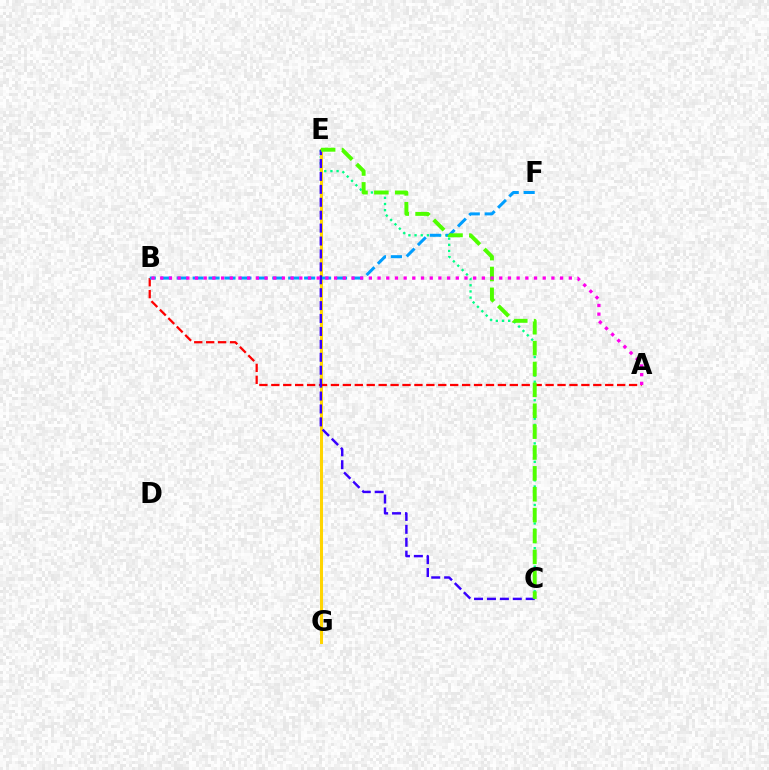{('C', 'E'): [{'color': '#00ff86', 'line_style': 'dotted', 'thickness': 1.67}, {'color': '#3700ff', 'line_style': 'dashed', 'thickness': 1.75}, {'color': '#4fff00', 'line_style': 'dashed', 'thickness': 2.84}], ('E', 'G'): [{'color': '#ffd500', 'line_style': 'solid', 'thickness': 2.19}], ('A', 'B'): [{'color': '#ff0000', 'line_style': 'dashed', 'thickness': 1.62}, {'color': '#ff00ed', 'line_style': 'dotted', 'thickness': 2.36}], ('B', 'F'): [{'color': '#009eff', 'line_style': 'dashed', 'thickness': 2.16}]}